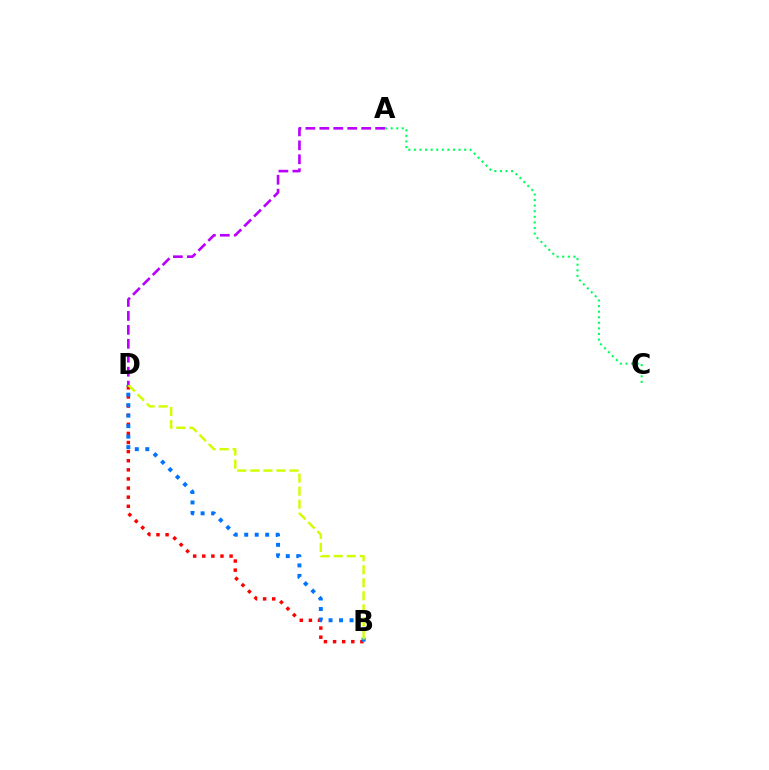{('B', 'D'): [{'color': '#ff0000', 'line_style': 'dotted', 'thickness': 2.48}, {'color': '#0074ff', 'line_style': 'dotted', 'thickness': 2.85}, {'color': '#d1ff00', 'line_style': 'dashed', 'thickness': 1.77}], ('A', 'C'): [{'color': '#00ff5c', 'line_style': 'dotted', 'thickness': 1.52}], ('A', 'D'): [{'color': '#b900ff', 'line_style': 'dashed', 'thickness': 1.9}]}